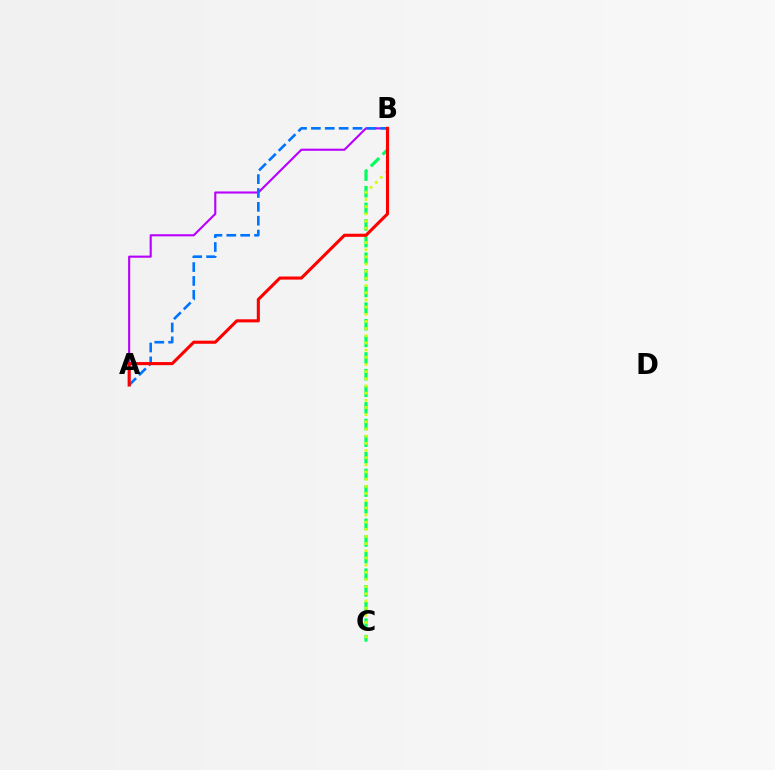{('A', 'B'): [{'color': '#b900ff', 'line_style': 'solid', 'thickness': 1.53}, {'color': '#0074ff', 'line_style': 'dashed', 'thickness': 1.88}, {'color': '#ff0000', 'line_style': 'solid', 'thickness': 2.23}], ('B', 'C'): [{'color': '#00ff5c', 'line_style': 'dashed', 'thickness': 2.26}, {'color': '#d1ff00', 'line_style': 'dotted', 'thickness': 1.95}]}